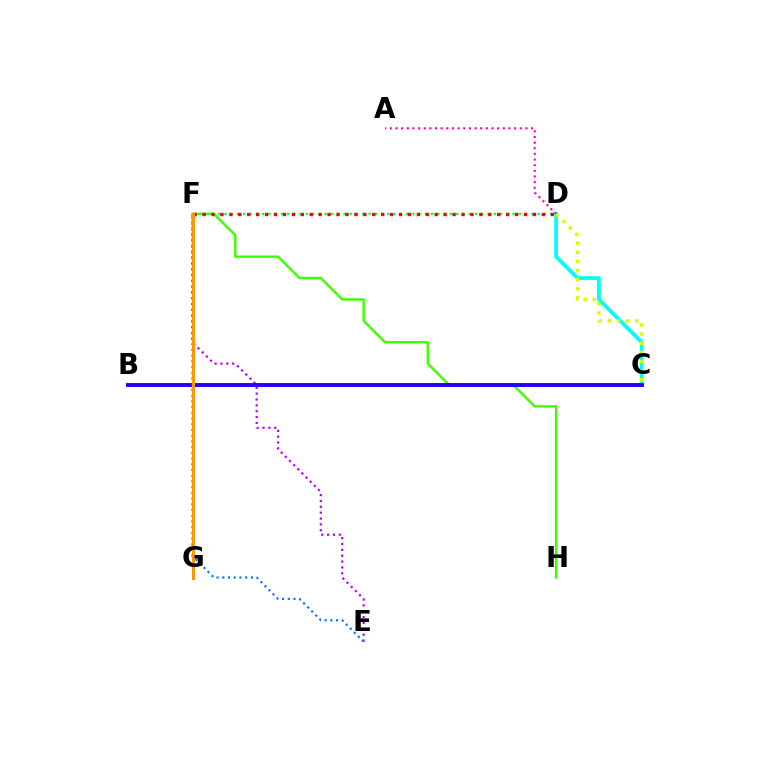{('E', 'F'): [{'color': '#b900ff', 'line_style': 'dotted', 'thickness': 1.59}, {'color': '#0074ff', 'line_style': 'dotted', 'thickness': 1.55}], ('D', 'F'): [{'color': '#00ff5c', 'line_style': 'dotted', 'thickness': 1.7}, {'color': '#ff0000', 'line_style': 'dotted', 'thickness': 2.43}], ('C', 'D'): [{'color': '#00fff6', 'line_style': 'solid', 'thickness': 2.71}, {'color': '#d1ff00', 'line_style': 'dotted', 'thickness': 2.48}], ('F', 'H'): [{'color': '#3dff00', 'line_style': 'solid', 'thickness': 1.74}], ('B', 'C'): [{'color': '#2500ff', 'line_style': 'solid', 'thickness': 2.82}], ('A', 'D'): [{'color': '#ff00ac', 'line_style': 'dotted', 'thickness': 1.53}], ('F', 'G'): [{'color': '#ff9400', 'line_style': 'solid', 'thickness': 2.13}]}